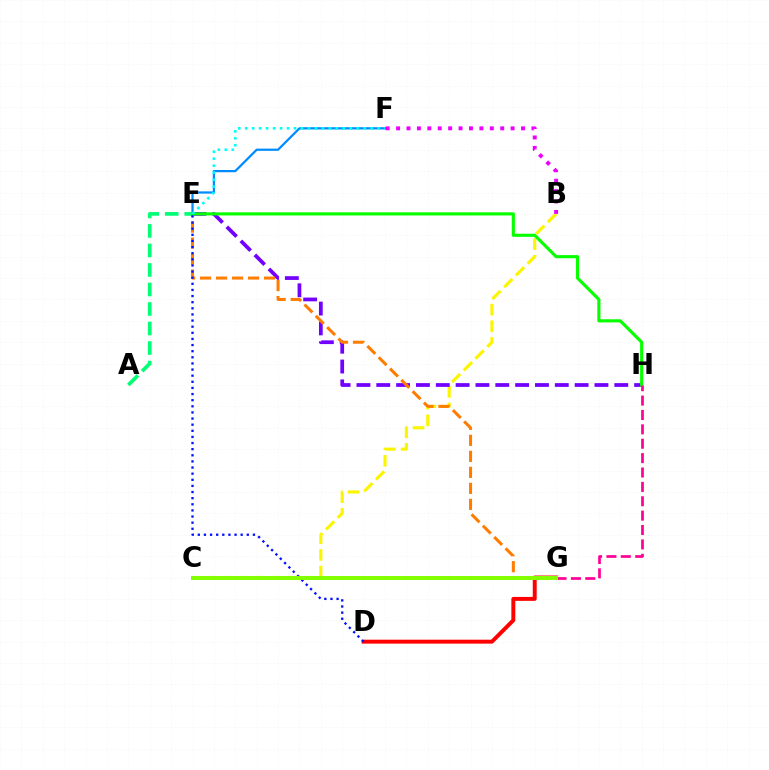{('D', 'G'): [{'color': '#ff0000', 'line_style': 'solid', 'thickness': 2.83}], ('B', 'C'): [{'color': '#fcf500', 'line_style': 'dashed', 'thickness': 2.26}], ('E', 'H'): [{'color': '#7200ff', 'line_style': 'dashed', 'thickness': 2.69}, {'color': '#08ff00', 'line_style': 'solid', 'thickness': 2.26}], ('E', 'F'): [{'color': '#008cff', 'line_style': 'solid', 'thickness': 1.61}, {'color': '#00fff6', 'line_style': 'dotted', 'thickness': 1.89}], ('E', 'G'): [{'color': '#ff7c00', 'line_style': 'dashed', 'thickness': 2.17}], ('A', 'E'): [{'color': '#00ff74', 'line_style': 'dashed', 'thickness': 2.65}], ('D', 'E'): [{'color': '#0010ff', 'line_style': 'dotted', 'thickness': 1.66}], ('G', 'H'): [{'color': '#ff0094', 'line_style': 'dashed', 'thickness': 1.95}], ('C', 'G'): [{'color': '#84ff00', 'line_style': 'solid', 'thickness': 2.88}], ('B', 'F'): [{'color': '#ee00ff', 'line_style': 'dotted', 'thickness': 2.83}]}